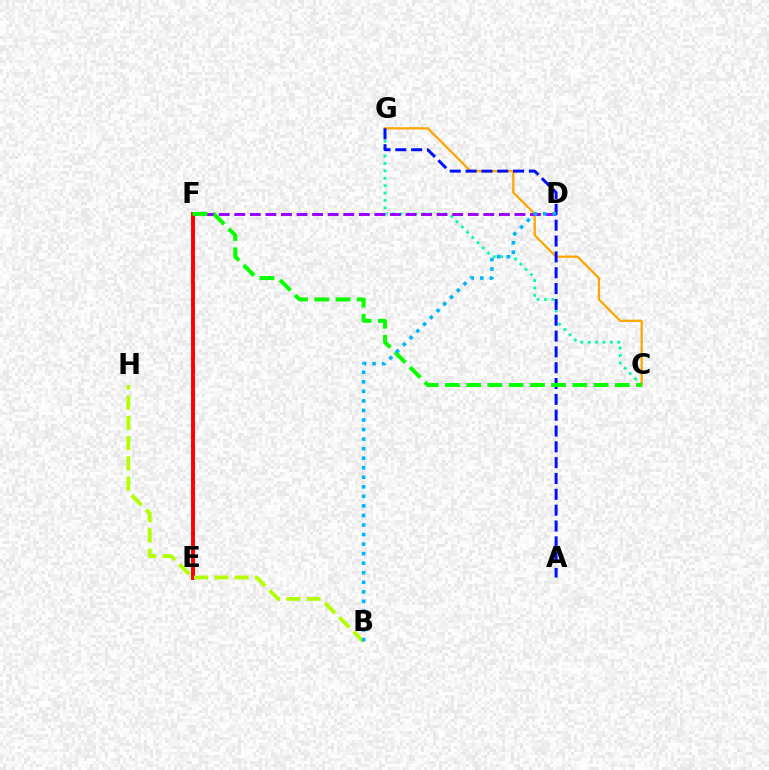{('C', 'G'): [{'color': '#00ff9d', 'line_style': 'dotted', 'thickness': 2.01}, {'color': '#ffa500', 'line_style': 'solid', 'thickness': 1.63}], ('E', 'F'): [{'color': '#ff00bd', 'line_style': 'dashed', 'thickness': 1.85}, {'color': '#ff0000', 'line_style': 'solid', 'thickness': 2.8}], ('D', 'F'): [{'color': '#9b00ff', 'line_style': 'dashed', 'thickness': 2.11}], ('A', 'G'): [{'color': '#0010ff', 'line_style': 'dashed', 'thickness': 2.15}], ('B', 'H'): [{'color': '#b3ff00', 'line_style': 'dashed', 'thickness': 2.75}], ('C', 'F'): [{'color': '#08ff00', 'line_style': 'dashed', 'thickness': 2.88}], ('B', 'D'): [{'color': '#00b5ff', 'line_style': 'dotted', 'thickness': 2.59}]}